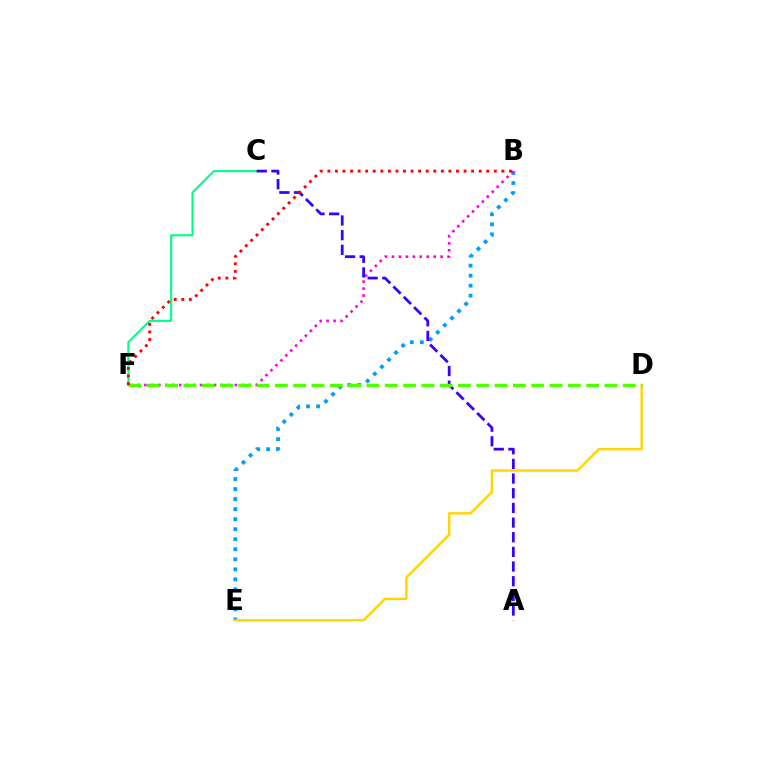{('B', 'E'): [{'color': '#009eff', 'line_style': 'dotted', 'thickness': 2.72}], ('D', 'E'): [{'color': '#ffd500', 'line_style': 'solid', 'thickness': 1.73}], ('C', 'F'): [{'color': '#00ff86', 'line_style': 'solid', 'thickness': 1.52}], ('B', 'F'): [{'color': '#ff00ed', 'line_style': 'dotted', 'thickness': 1.89}, {'color': '#ff0000', 'line_style': 'dotted', 'thickness': 2.06}], ('A', 'C'): [{'color': '#3700ff', 'line_style': 'dashed', 'thickness': 1.99}], ('D', 'F'): [{'color': '#4fff00', 'line_style': 'dashed', 'thickness': 2.49}]}